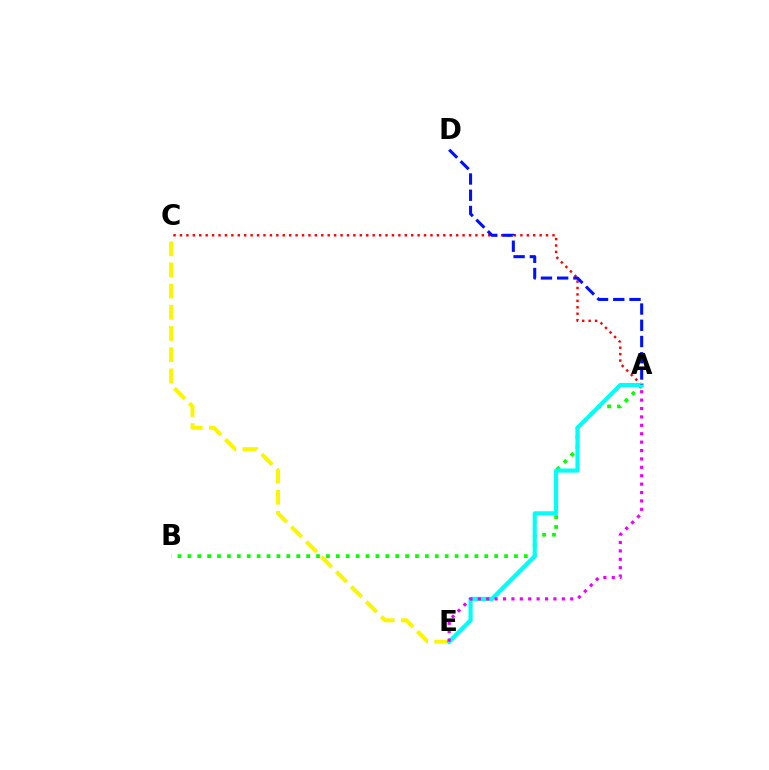{('A', 'C'): [{'color': '#ff0000', 'line_style': 'dotted', 'thickness': 1.75}], ('A', 'B'): [{'color': '#08ff00', 'line_style': 'dotted', 'thickness': 2.69}], ('C', 'E'): [{'color': '#fcf500', 'line_style': 'dashed', 'thickness': 2.88}], ('A', 'E'): [{'color': '#00fff6', 'line_style': 'solid', 'thickness': 2.97}, {'color': '#ee00ff', 'line_style': 'dotted', 'thickness': 2.28}], ('A', 'D'): [{'color': '#0010ff', 'line_style': 'dashed', 'thickness': 2.21}]}